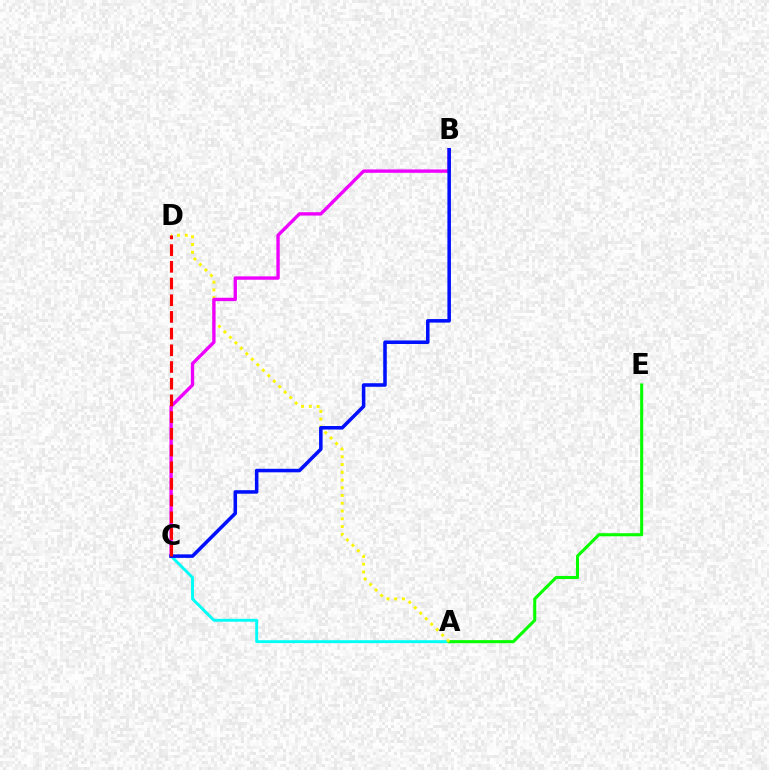{('A', 'C'): [{'color': '#00fff6', 'line_style': 'solid', 'thickness': 2.09}], ('A', 'E'): [{'color': '#08ff00', 'line_style': 'solid', 'thickness': 2.21}], ('A', 'D'): [{'color': '#fcf500', 'line_style': 'dotted', 'thickness': 2.11}], ('B', 'C'): [{'color': '#ee00ff', 'line_style': 'solid', 'thickness': 2.41}, {'color': '#0010ff', 'line_style': 'solid', 'thickness': 2.55}], ('C', 'D'): [{'color': '#ff0000', 'line_style': 'dashed', 'thickness': 2.27}]}